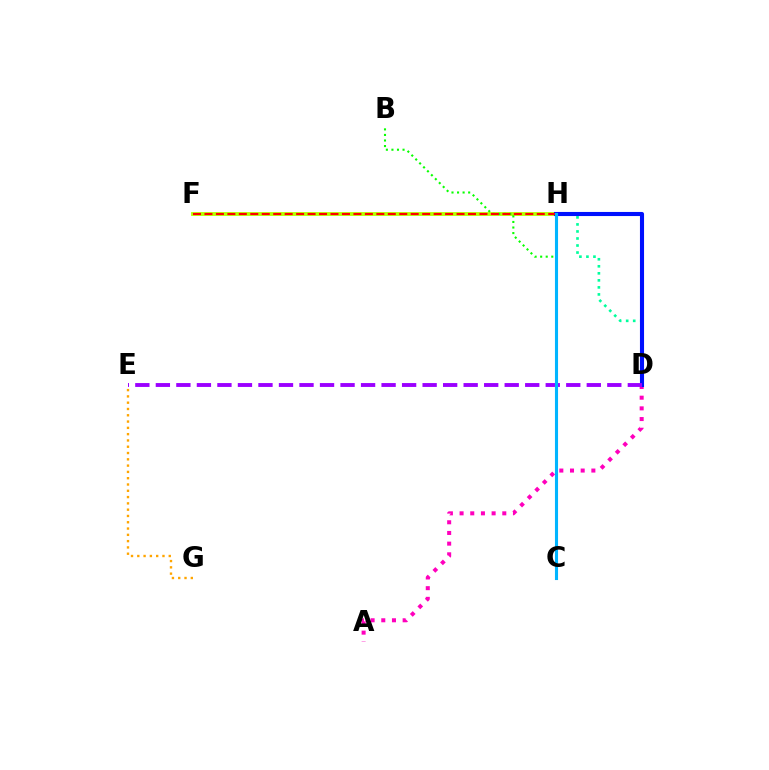{('F', 'H'): [{'color': '#b3ff00', 'line_style': 'solid', 'thickness': 2.75}, {'color': '#ff0000', 'line_style': 'dashed', 'thickness': 1.56}], ('D', 'H'): [{'color': '#00ff9d', 'line_style': 'dotted', 'thickness': 1.91}, {'color': '#0010ff', 'line_style': 'solid', 'thickness': 2.95}], ('E', 'G'): [{'color': '#ffa500', 'line_style': 'dotted', 'thickness': 1.71}], ('B', 'C'): [{'color': '#08ff00', 'line_style': 'dotted', 'thickness': 1.51}], ('A', 'D'): [{'color': '#ff00bd', 'line_style': 'dotted', 'thickness': 2.9}], ('D', 'E'): [{'color': '#9b00ff', 'line_style': 'dashed', 'thickness': 2.79}], ('C', 'H'): [{'color': '#00b5ff', 'line_style': 'solid', 'thickness': 2.23}]}